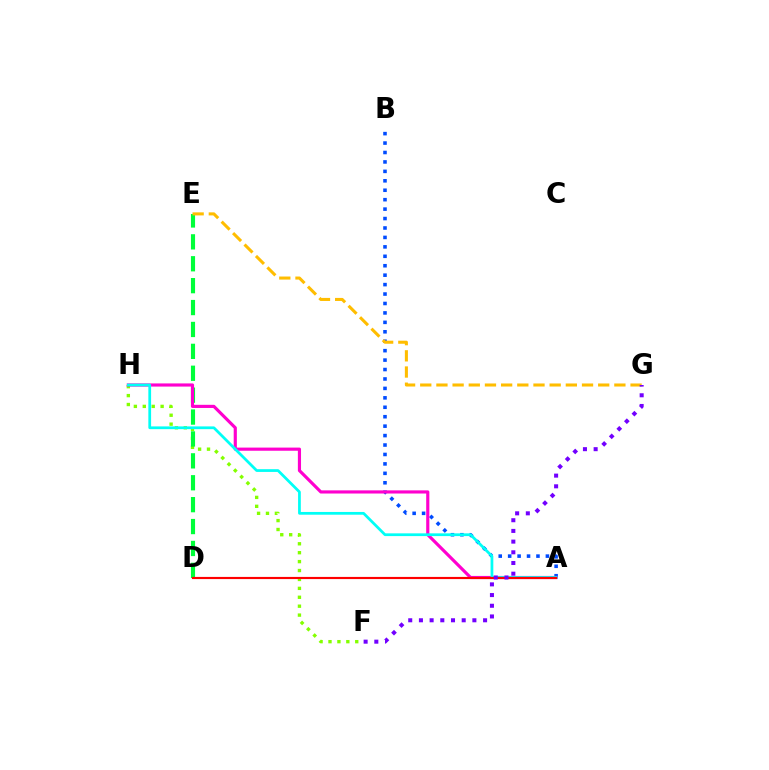{('F', 'H'): [{'color': '#84ff00', 'line_style': 'dotted', 'thickness': 2.42}], ('A', 'B'): [{'color': '#004bff', 'line_style': 'dotted', 'thickness': 2.56}], ('D', 'E'): [{'color': '#00ff39', 'line_style': 'dashed', 'thickness': 2.98}], ('A', 'H'): [{'color': '#ff00cf', 'line_style': 'solid', 'thickness': 2.27}, {'color': '#00fff6', 'line_style': 'solid', 'thickness': 1.98}], ('A', 'D'): [{'color': '#ff0000', 'line_style': 'solid', 'thickness': 1.55}], ('E', 'G'): [{'color': '#ffbd00', 'line_style': 'dashed', 'thickness': 2.2}], ('F', 'G'): [{'color': '#7200ff', 'line_style': 'dotted', 'thickness': 2.91}]}